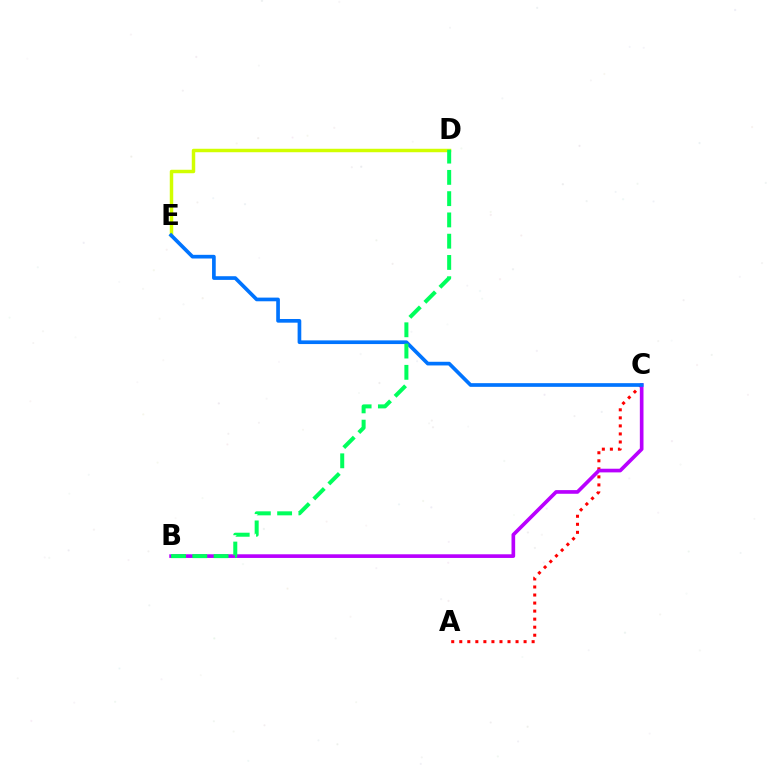{('A', 'C'): [{'color': '#ff0000', 'line_style': 'dotted', 'thickness': 2.18}], ('B', 'C'): [{'color': '#b900ff', 'line_style': 'solid', 'thickness': 2.64}], ('D', 'E'): [{'color': '#d1ff00', 'line_style': 'solid', 'thickness': 2.5}], ('C', 'E'): [{'color': '#0074ff', 'line_style': 'solid', 'thickness': 2.65}], ('B', 'D'): [{'color': '#00ff5c', 'line_style': 'dashed', 'thickness': 2.89}]}